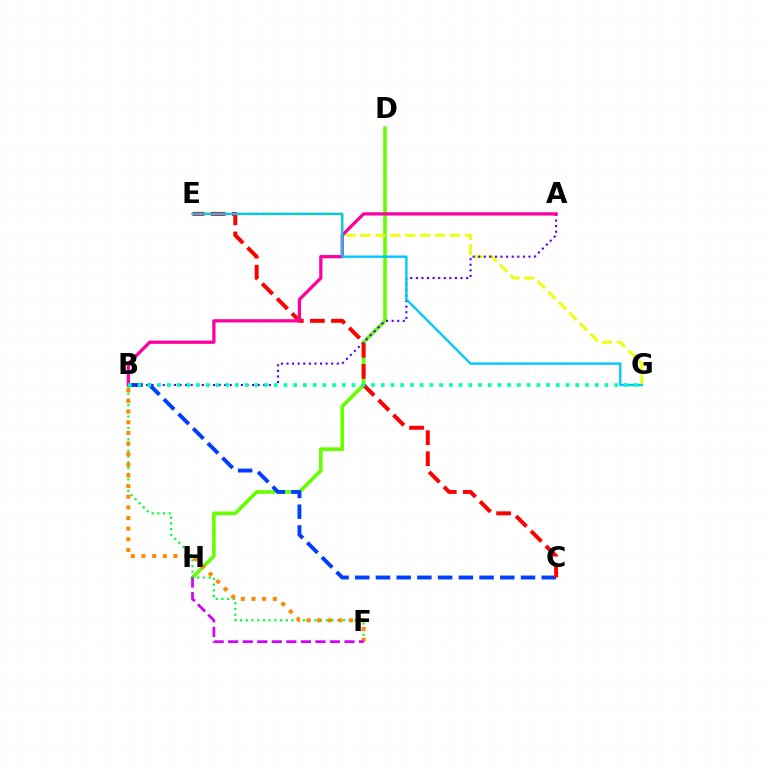{('D', 'H'): [{'color': '#66ff00', 'line_style': 'solid', 'thickness': 2.62}], ('B', 'C'): [{'color': '#003fff', 'line_style': 'dashed', 'thickness': 2.81}], ('E', 'G'): [{'color': '#eeff00', 'line_style': 'dashed', 'thickness': 2.03}, {'color': '#00c7ff', 'line_style': 'solid', 'thickness': 1.69}], ('A', 'B'): [{'color': '#4f00ff', 'line_style': 'dotted', 'thickness': 1.52}, {'color': '#ff00a0', 'line_style': 'solid', 'thickness': 2.34}], ('C', 'E'): [{'color': '#ff0000', 'line_style': 'dashed', 'thickness': 2.86}], ('B', 'F'): [{'color': '#00ff27', 'line_style': 'dotted', 'thickness': 1.55}, {'color': '#ff8800', 'line_style': 'dotted', 'thickness': 2.89}], ('F', 'H'): [{'color': '#d600ff', 'line_style': 'dashed', 'thickness': 1.98}], ('B', 'G'): [{'color': '#00ffaf', 'line_style': 'dotted', 'thickness': 2.64}]}